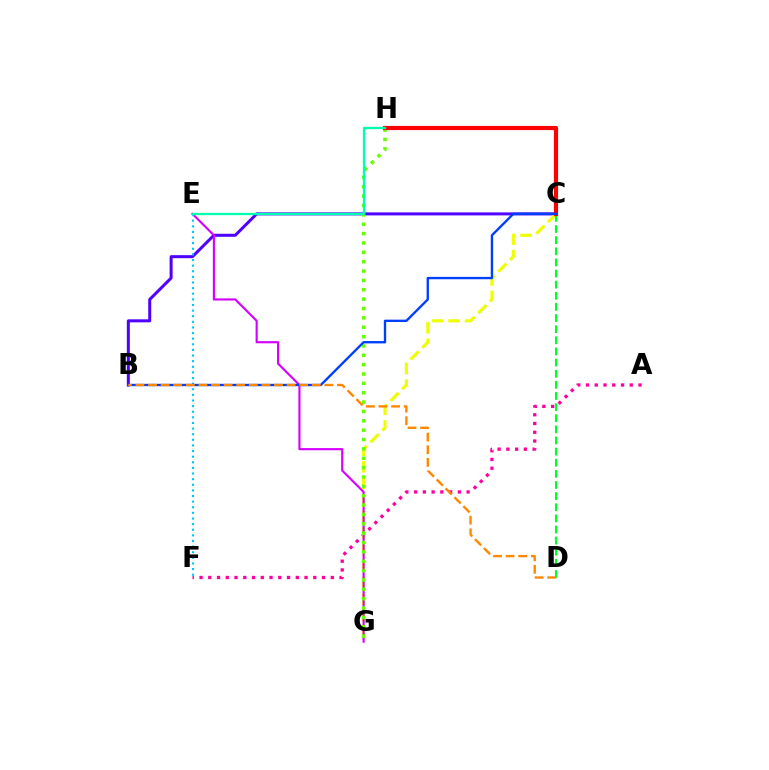{('A', 'F'): [{'color': '#ff00a0', 'line_style': 'dotted', 'thickness': 2.38}], ('B', 'C'): [{'color': '#4f00ff', 'line_style': 'solid', 'thickness': 2.17}, {'color': '#003fff', 'line_style': 'solid', 'thickness': 1.7}], ('C', 'G'): [{'color': '#eeff00', 'line_style': 'dashed', 'thickness': 2.25}], ('E', 'G'): [{'color': '#d600ff', 'line_style': 'solid', 'thickness': 1.54}], ('C', 'D'): [{'color': '#00ff27', 'line_style': 'dashed', 'thickness': 1.51}], ('G', 'H'): [{'color': '#66ff00', 'line_style': 'dotted', 'thickness': 2.54}], ('C', 'H'): [{'color': '#ff0000', 'line_style': 'solid', 'thickness': 3.0}], ('E', 'F'): [{'color': '#00c7ff', 'line_style': 'dotted', 'thickness': 1.53}], ('E', 'H'): [{'color': '#00ffaf', 'line_style': 'solid', 'thickness': 1.65}], ('B', 'D'): [{'color': '#ff8800', 'line_style': 'dashed', 'thickness': 1.71}]}